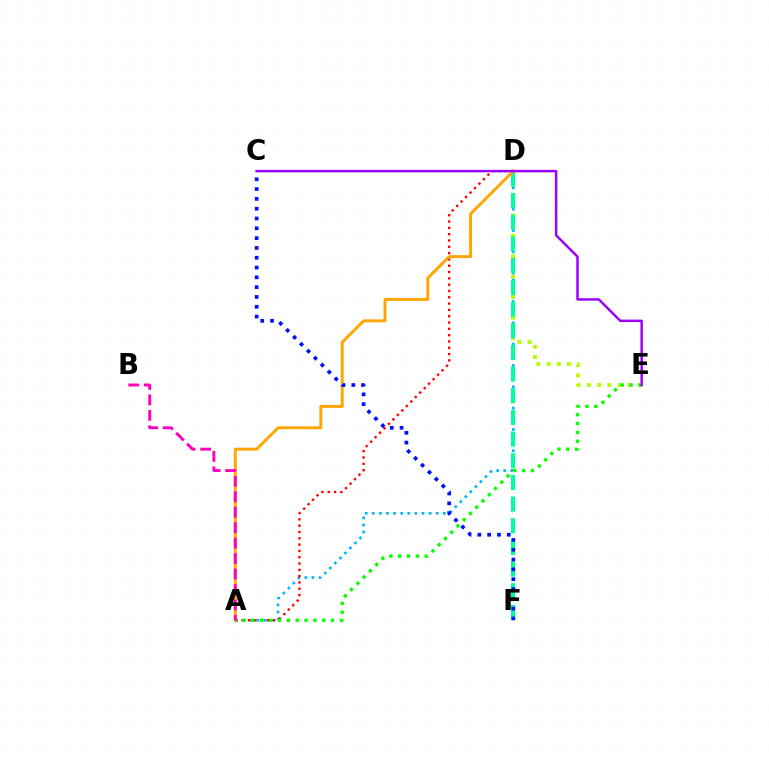{('A', 'D'): [{'color': '#00b5ff', 'line_style': 'dotted', 'thickness': 1.93}, {'color': '#ff0000', 'line_style': 'dotted', 'thickness': 1.71}, {'color': '#ffa500', 'line_style': 'solid', 'thickness': 2.11}], ('D', 'E'): [{'color': '#b3ff00', 'line_style': 'dotted', 'thickness': 2.78}], ('D', 'F'): [{'color': '#00ff9d', 'line_style': 'dashed', 'thickness': 2.94}], ('A', 'E'): [{'color': '#08ff00', 'line_style': 'dotted', 'thickness': 2.4}], ('A', 'B'): [{'color': '#ff00bd', 'line_style': 'dashed', 'thickness': 2.1}], ('C', 'F'): [{'color': '#0010ff', 'line_style': 'dotted', 'thickness': 2.66}], ('C', 'E'): [{'color': '#9b00ff', 'line_style': 'solid', 'thickness': 1.77}]}